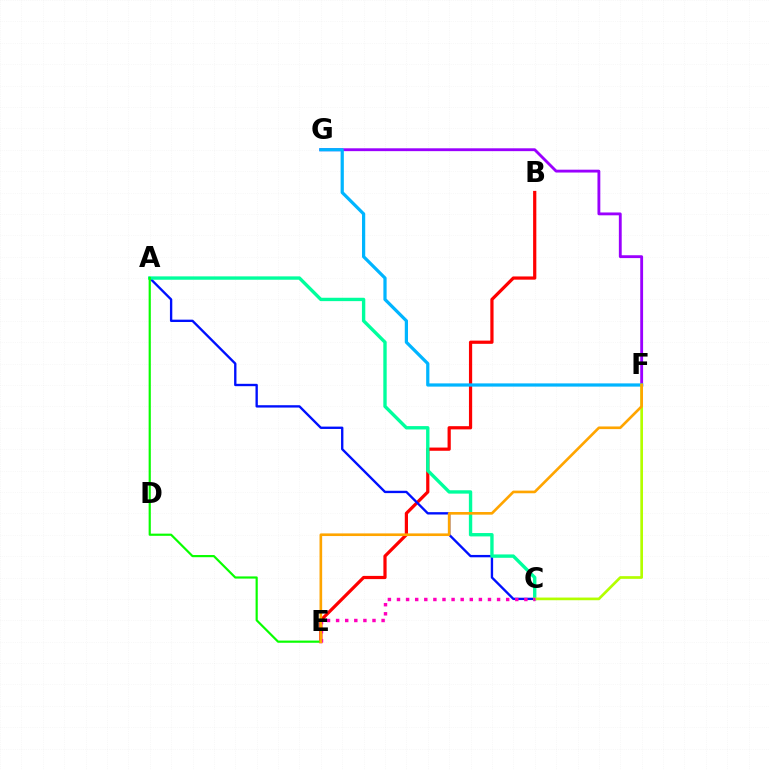{('B', 'E'): [{'color': '#ff0000', 'line_style': 'solid', 'thickness': 2.31}], ('F', 'G'): [{'color': '#9b00ff', 'line_style': 'solid', 'thickness': 2.05}, {'color': '#00b5ff', 'line_style': 'solid', 'thickness': 2.32}], ('A', 'C'): [{'color': '#0010ff', 'line_style': 'solid', 'thickness': 1.7}, {'color': '#00ff9d', 'line_style': 'solid', 'thickness': 2.43}], ('C', 'F'): [{'color': '#b3ff00', 'line_style': 'solid', 'thickness': 1.93}], ('C', 'E'): [{'color': '#ff00bd', 'line_style': 'dotted', 'thickness': 2.47}], ('A', 'E'): [{'color': '#08ff00', 'line_style': 'solid', 'thickness': 1.57}], ('E', 'F'): [{'color': '#ffa500', 'line_style': 'solid', 'thickness': 1.9}]}